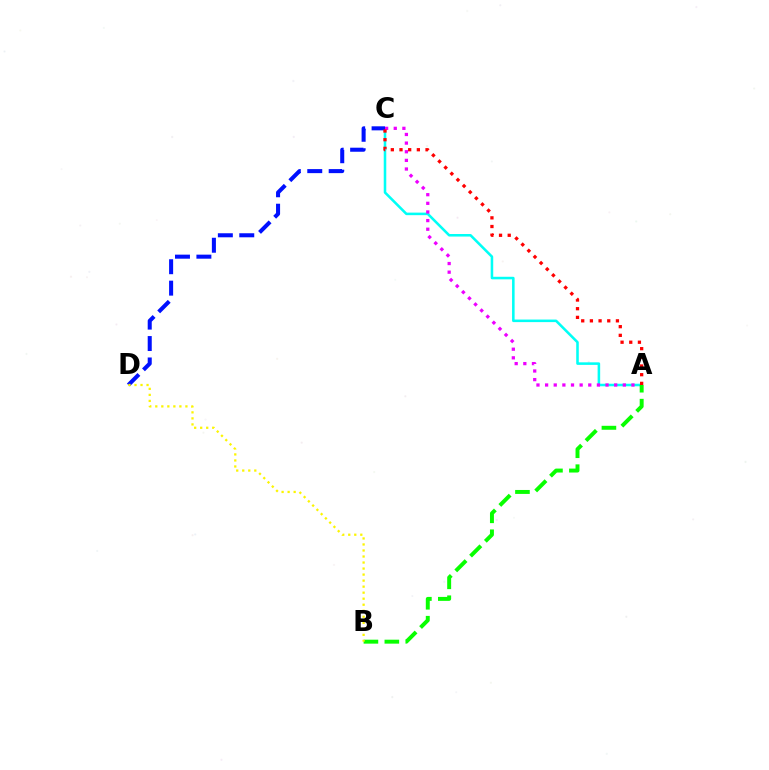{('A', 'C'): [{'color': '#00fff6', 'line_style': 'solid', 'thickness': 1.84}, {'color': '#ee00ff', 'line_style': 'dotted', 'thickness': 2.35}, {'color': '#ff0000', 'line_style': 'dotted', 'thickness': 2.36}], ('C', 'D'): [{'color': '#0010ff', 'line_style': 'dashed', 'thickness': 2.91}], ('A', 'B'): [{'color': '#08ff00', 'line_style': 'dashed', 'thickness': 2.84}], ('B', 'D'): [{'color': '#fcf500', 'line_style': 'dotted', 'thickness': 1.64}]}